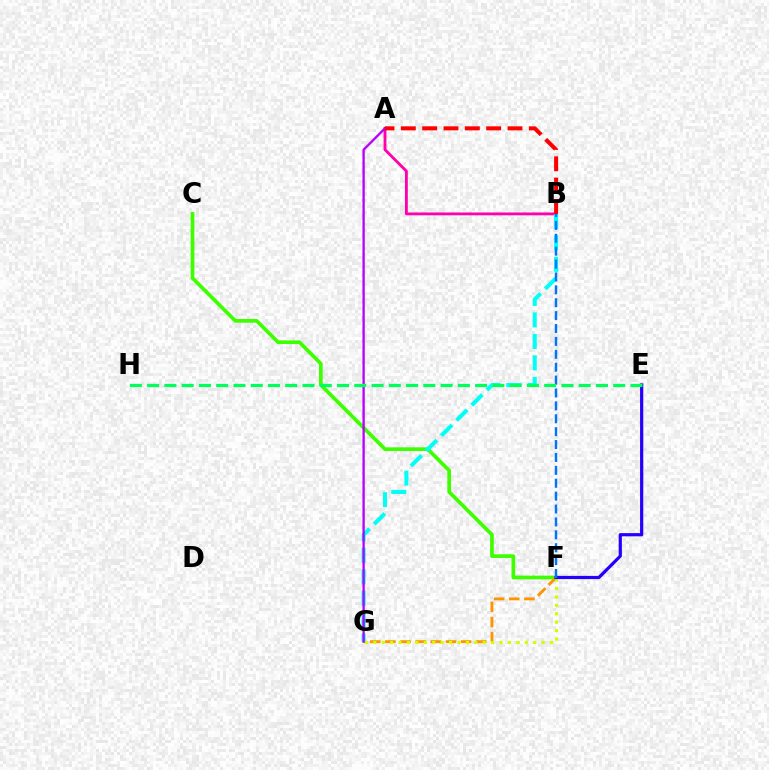{('C', 'F'): [{'color': '#3dff00', 'line_style': 'solid', 'thickness': 2.65}], ('A', 'B'): [{'color': '#ff00ac', 'line_style': 'solid', 'thickness': 2.03}, {'color': '#ff0000', 'line_style': 'dashed', 'thickness': 2.9}], ('F', 'G'): [{'color': '#ff9400', 'line_style': 'dashed', 'thickness': 2.06}, {'color': '#d1ff00', 'line_style': 'dotted', 'thickness': 2.29}], ('B', 'G'): [{'color': '#00fff6', 'line_style': 'dashed', 'thickness': 2.92}], ('E', 'F'): [{'color': '#2500ff', 'line_style': 'solid', 'thickness': 2.31}], ('B', 'F'): [{'color': '#0074ff', 'line_style': 'dashed', 'thickness': 1.75}], ('A', 'G'): [{'color': '#b900ff', 'line_style': 'solid', 'thickness': 1.68}], ('E', 'H'): [{'color': '#00ff5c', 'line_style': 'dashed', 'thickness': 2.34}]}